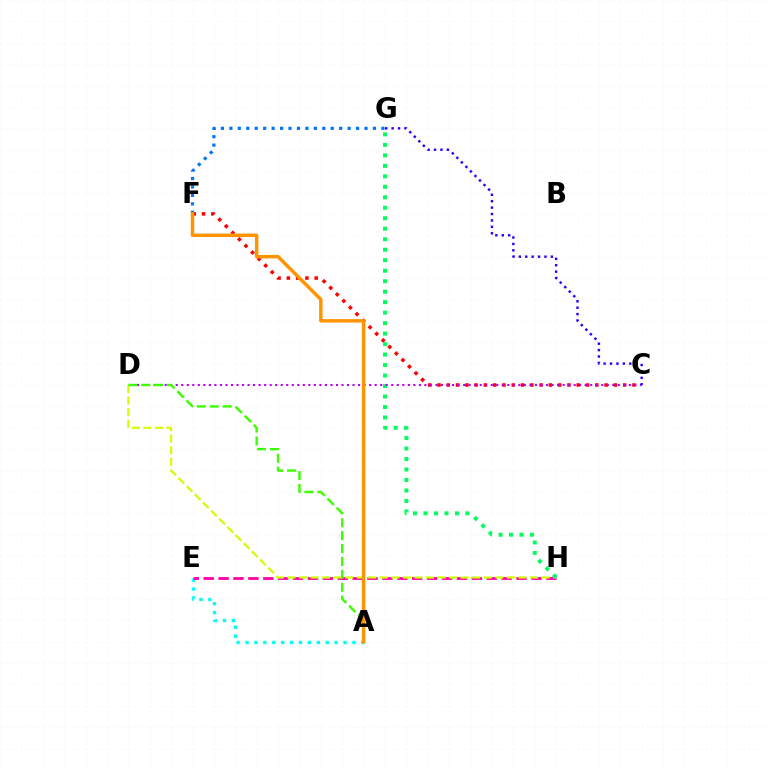{('C', 'F'): [{'color': '#ff0000', 'line_style': 'dotted', 'thickness': 2.52}], ('A', 'E'): [{'color': '#00fff6', 'line_style': 'dotted', 'thickness': 2.42}], ('E', 'H'): [{'color': '#ff00ac', 'line_style': 'dashed', 'thickness': 2.02}], ('D', 'H'): [{'color': '#d1ff00', 'line_style': 'dashed', 'thickness': 1.57}], ('G', 'H'): [{'color': '#00ff5c', 'line_style': 'dotted', 'thickness': 2.85}], ('C', 'D'): [{'color': '#b900ff', 'line_style': 'dotted', 'thickness': 1.5}], ('F', 'G'): [{'color': '#0074ff', 'line_style': 'dotted', 'thickness': 2.29}], ('A', 'D'): [{'color': '#3dff00', 'line_style': 'dashed', 'thickness': 1.75}], ('A', 'F'): [{'color': '#ff9400', 'line_style': 'solid', 'thickness': 2.49}], ('C', 'G'): [{'color': '#2500ff', 'line_style': 'dotted', 'thickness': 1.74}]}